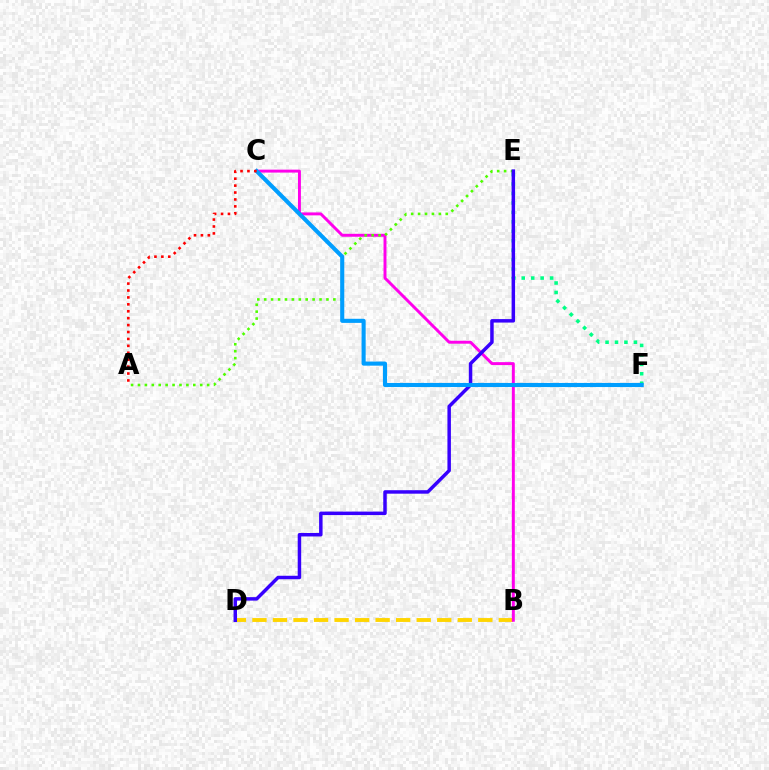{('B', 'D'): [{'color': '#ffd500', 'line_style': 'dashed', 'thickness': 2.79}], ('B', 'C'): [{'color': '#ff00ed', 'line_style': 'solid', 'thickness': 2.12}], ('E', 'F'): [{'color': '#00ff86', 'line_style': 'dotted', 'thickness': 2.57}], ('A', 'E'): [{'color': '#4fff00', 'line_style': 'dotted', 'thickness': 1.88}], ('D', 'E'): [{'color': '#3700ff', 'line_style': 'solid', 'thickness': 2.5}], ('C', 'F'): [{'color': '#009eff', 'line_style': 'solid', 'thickness': 2.95}], ('A', 'C'): [{'color': '#ff0000', 'line_style': 'dotted', 'thickness': 1.88}]}